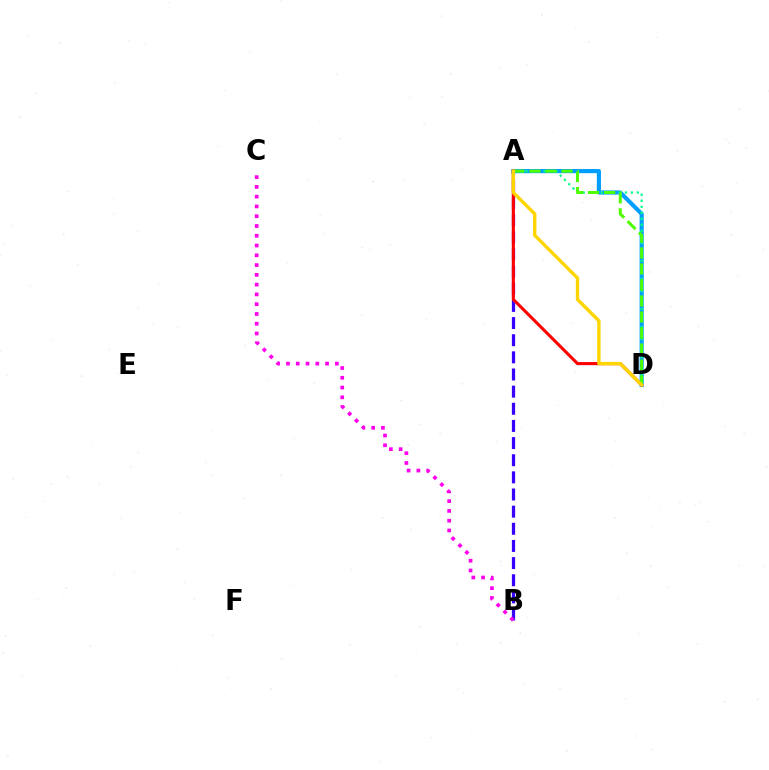{('A', 'D'): [{'color': '#009eff', 'line_style': 'solid', 'thickness': 2.98}, {'color': '#00ff86', 'line_style': 'dotted', 'thickness': 1.63}, {'color': '#ff0000', 'line_style': 'solid', 'thickness': 2.23}, {'color': '#4fff00', 'line_style': 'dashed', 'thickness': 2.17}, {'color': '#ffd500', 'line_style': 'solid', 'thickness': 2.43}], ('A', 'B'): [{'color': '#3700ff', 'line_style': 'dashed', 'thickness': 2.33}], ('B', 'C'): [{'color': '#ff00ed', 'line_style': 'dotted', 'thickness': 2.66}]}